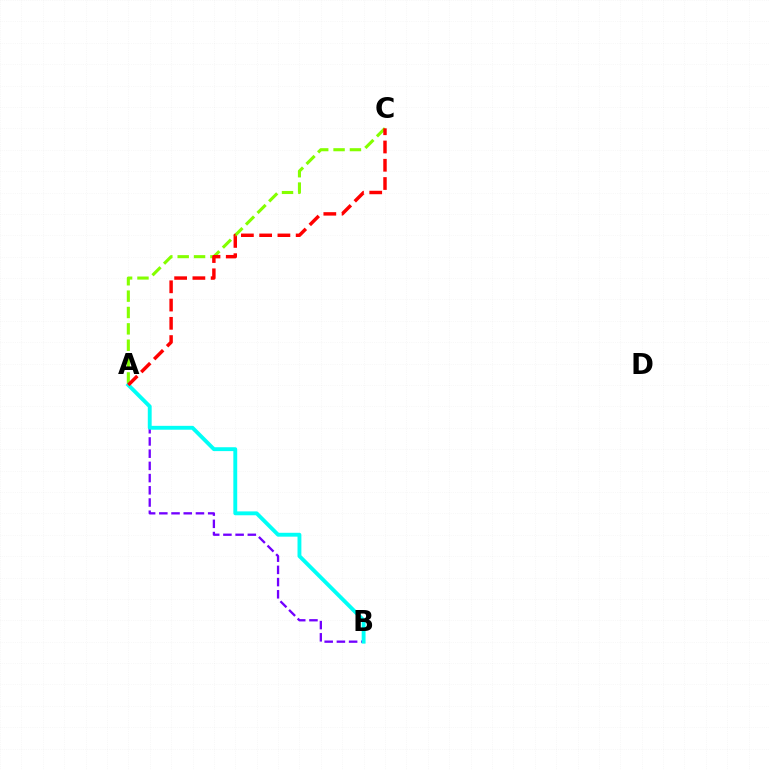{('A', 'C'): [{'color': '#84ff00', 'line_style': 'dashed', 'thickness': 2.22}, {'color': '#ff0000', 'line_style': 'dashed', 'thickness': 2.48}], ('A', 'B'): [{'color': '#7200ff', 'line_style': 'dashed', 'thickness': 1.66}, {'color': '#00fff6', 'line_style': 'solid', 'thickness': 2.79}]}